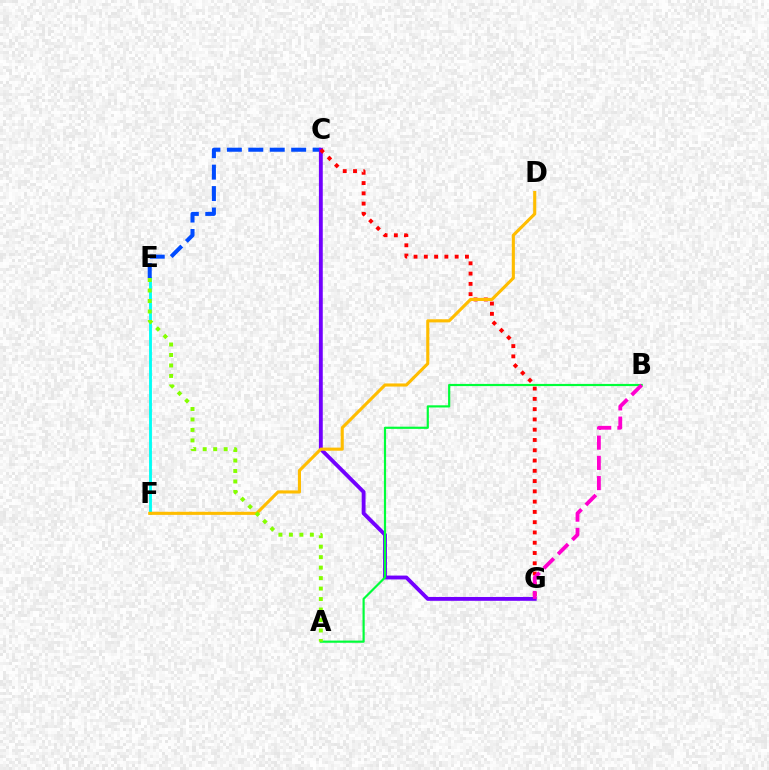{('E', 'F'): [{'color': '#00fff6', 'line_style': 'solid', 'thickness': 2.06}], ('C', 'E'): [{'color': '#004bff', 'line_style': 'dashed', 'thickness': 2.91}], ('C', 'G'): [{'color': '#7200ff', 'line_style': 'solid', 'thickness': 2.78}, {'color': '#ff0000', 'line_style': 'dotted', 'thickness': 2.79}], ('A', 'B'): [{'color': '#00ff39', 'line_style': 'solid', 'thickness': 1.57}], ('D', 'F'): [{'color': '#ffbd00', 'line_style': 'solid', 'thickness': 2.24}], ('B', 'G'): [{'color': '#ff00cf', 'line_style': 'dashed', 'thickness': 2.75}], ('A', 'E'): [{'color': '#84ff00', 'line_style': 'dotted', 'thickness': 2.85}]}